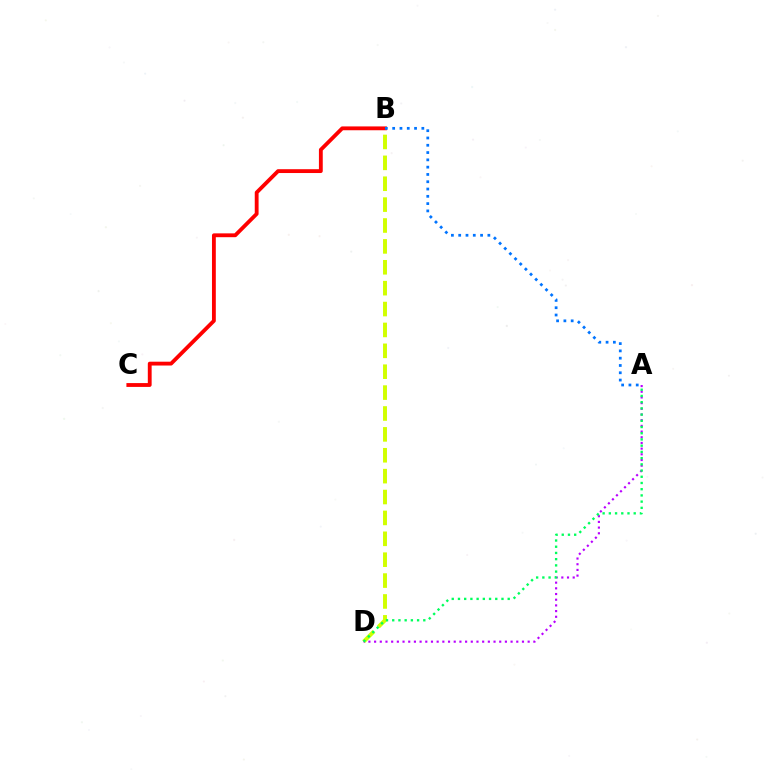{('B', 'D'): [{'color': '#d1ff00', 'line_style': 'dashed', 'thickness': 2.84}], ('B', 'C'): [{'color': '#ff0000', 'line_style': 'solid', 'thickness': 2.76}], ('A', 'D'): [{'color': '#b900ff', 'line_style': 'dotted', 'thickness': 1.55}, {'color': '#00ff5c', 'line_style': 'dotted', 'thickness': 1.69}], ('A', 'B'): [{'color': '#0074ff', 'line_style': 'dotted', 'thickness': 1.98}]}